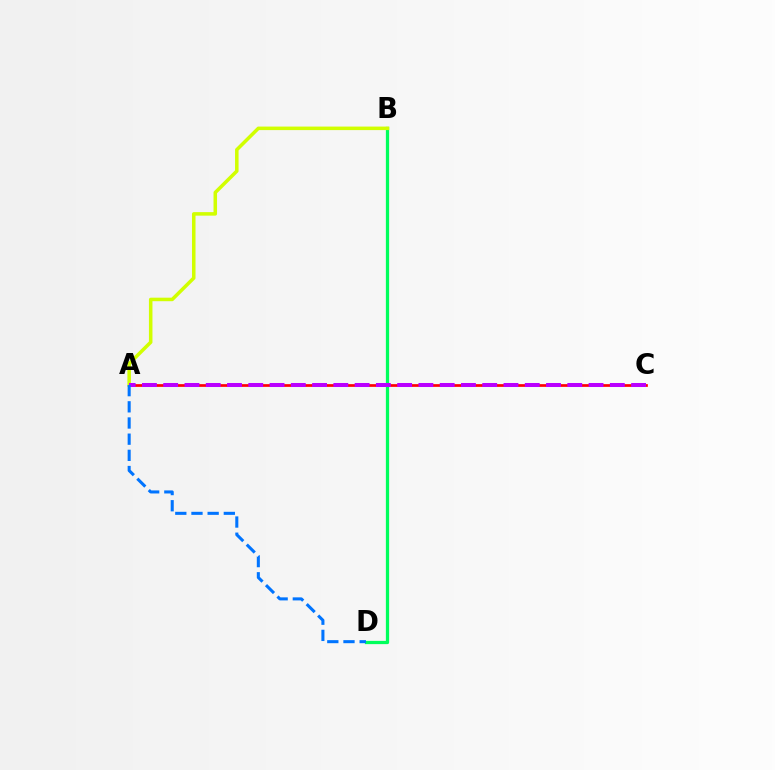{('A', 'C'): [{'color': '#ff0000', 'line_style': 'solid', 'thickness': 1.95}, {'color': '#b900ff', 'line_style': 'dashed', 'thickness': 2.89}], ('B', 'D'): [{'color': '#00ff5c', 'line_style': 'solid', 'thickness': 2.35}], ('A', 'B'): [{'color': '#d1ff00', 'line_style': 'solid', 'thickness': 2.54}], ('A', 'D'): [{'color': '#0074ff', 'line_style': 'dashed', 'thickness': 2.2}]}